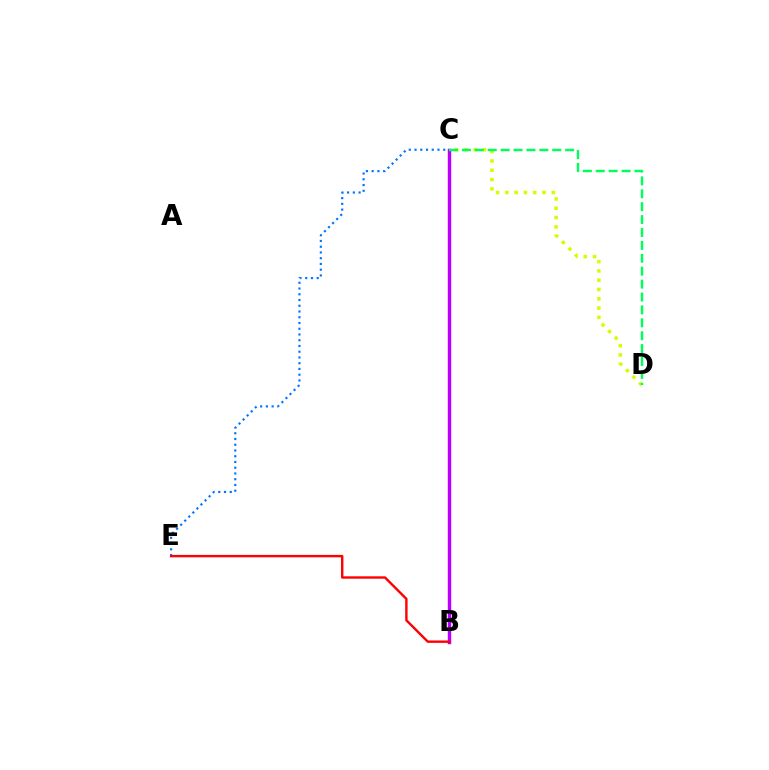{('C', 'D'): [{'color': '#d1ff00', 'line_style': 'dotted', 'thickness': 2.52}, {'color': '#00ff5c', 'line_style': 'dashed', 'thickness': 1.75}], ('B', 'C'): [{'color': '#b900ff', 'line_style': 'solid', 'thickness': 2.48}], ('C', 'E'): [{'color': '#0074ff', 'line_style': 'dotted', 'thickness': 1.56}], ('B', 'E'): [{'color': '#ff0000', 'line_style': 'solid', 'thickness': 1.73}]}